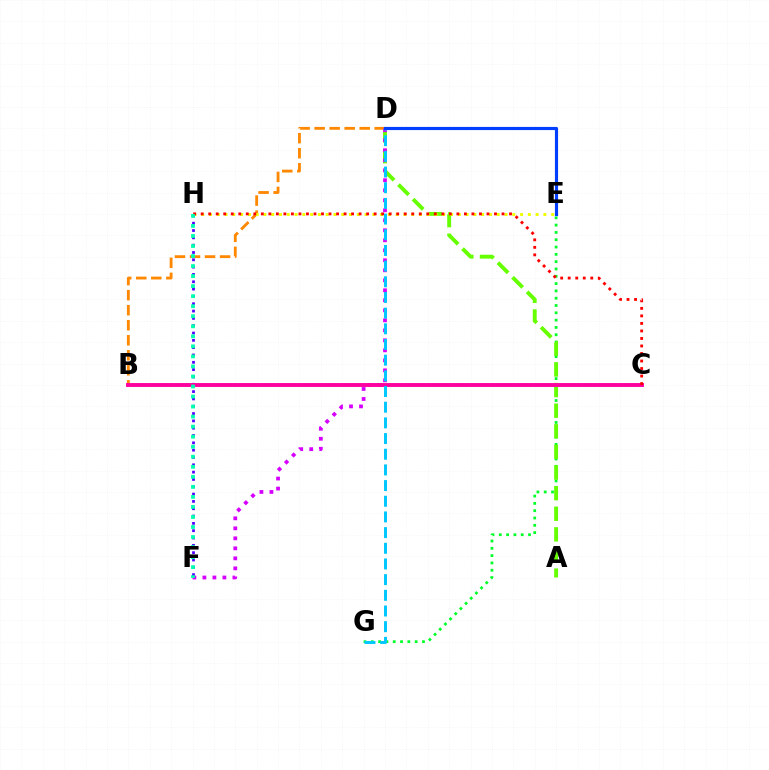{('E', 'G'): [{'color': '#00ff27', 'line_style': 'dotted', 'thickness': 1.99}], ('B', 'D'): [{'color': '#ff8800', 'line_style': 'dashed', 'thickness': 2.04}], ('A', 'D'): [{'color': '#66ff00', 'line_style': 'dashed', 'thickness': 2.8}], ('D', 'F'): [{'color': '#d600ff', 'line_style': 'dotted', 'thickness': 2.72}], ('E', 'H'): [{'color': '#eeff00', 'line_style': 'dotted', 'thickness': 2.11}], ('F', 'H'): [{'color': '#4f00ff', 'line_style': 'dotted', 'thickness': 1.99}, {'color': '#00ffaf', 'line_style': 'dotted', 'thickness': 2.73}], ('B', 'C'): [{'color': '#ff00a0', 'line_style': 'solid', 'thickness': 2.81}], ('C', 'H'): [{'color': '#ff0000', 'line_style': 'dotted', 'thickness': 2.04}], ('D', 'G'): [{'color': '#00c7ff', 'line_style': 'dashed', 'thickness': 2.13}], ('D', 'E'): [{'color': '#003fff', 'line_style': 'solid', 'thickness': 2.27}]}